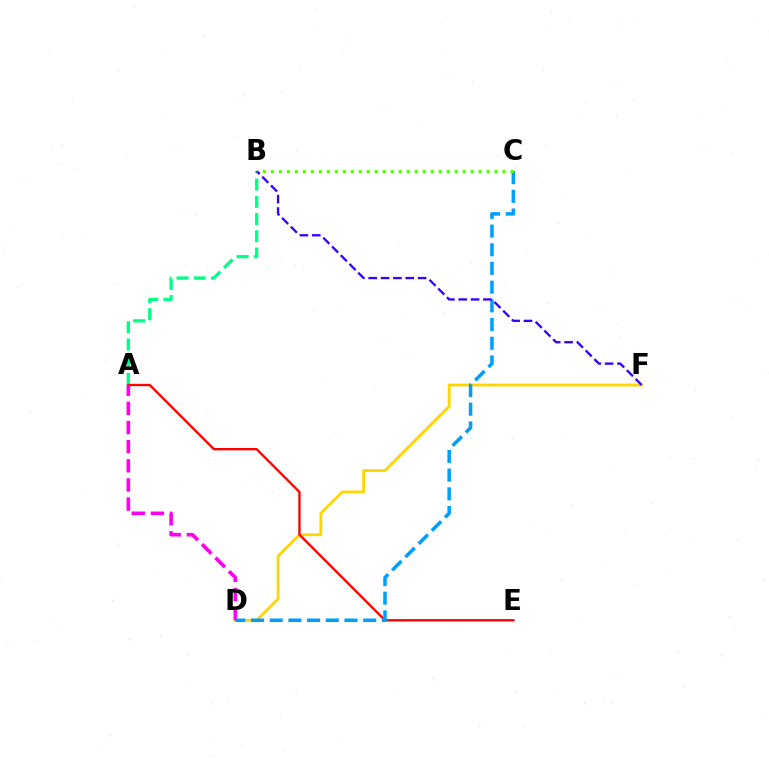{('A', 'B'): [{'color': '#00ff86', 'line_style': 'dashed', 'thickness': 2.34}], ('D', 'F'): [{'color': '#ffd500', 'line_style': 'solid', 'thickness': 2.02}], ('A', 'E'): [{'color': '#ff0000', 'line_style': 'solid', 'thickness': 1.69}], ('A', 'D'): [{'color': '#ff00ed', 'line_style': 'dashed', 'thickness': 2.6}], ('C', 'D'): [{'color': '#009eff', 'line_style': 'dashed', 'thickness': 2.54}], ('B', 'F'): [{'color': '#3700ff', 'line_style': 'dashed', 'thickness': 1.68}], ('B', 'C'): [{'color': '#4fff00', 'line_style': 'dotted', 'thickness': 2.17}]}